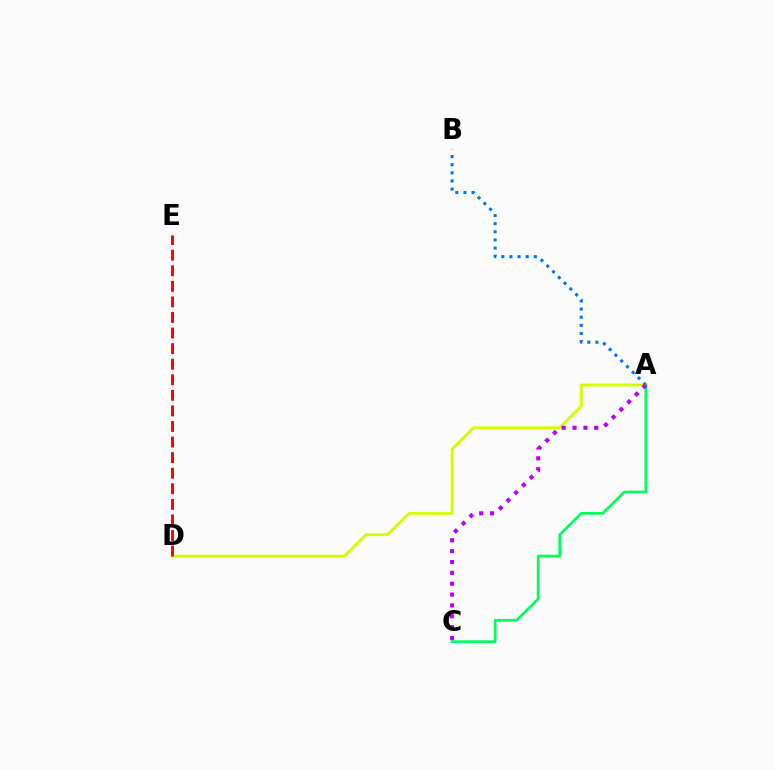{('A', 'D'): [{'color': '#d1ff00', 'line_style': 'solid', 'thickness': 2.09}], ('A', 'B'): [{'color': '#0074ff', 'line_style': 'dotted', 'thickness': 2.21}], ('D', 'E'): [{'color': '#ff0000', 'line_style': 'dashed', 'thickness': 2.12}], ('A', 'C'): [{'color': '#00ff5c', 'line_style': 'solid', 'thickness': 1.97}, {'color': '#b900ff', 'line_style': 'dotted', 'thickness': 2.95}]}